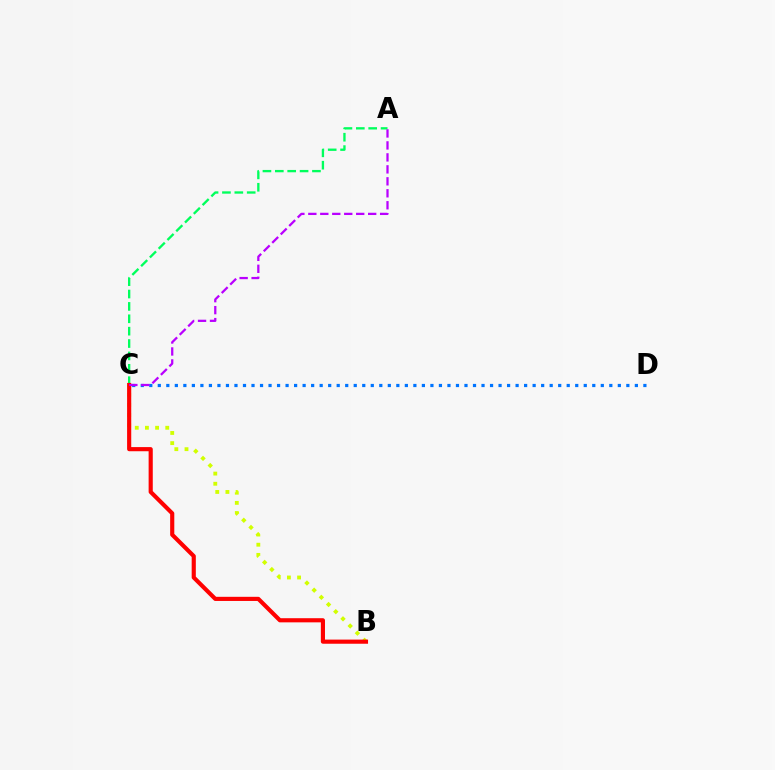{('B', 'C'): [{'color': '#d1ff00', 'line_style': 'dotted', 'thickness': 2.76}, {'color': '#ff0000', 'line_style': 'solid', 'thickness': 2.98}], ('A', 'C'): [{'color': '#00ff5c', 'line_style': 'dashed', 'thickness': 1.68}, {'color': '#b900ff', 'line_style': 'dashed', 'thickness': 1.63}], ('C', 'D'): [{'color': '#0074ff', 'line_style': 'dotted', 'thickness': 2.31}]}